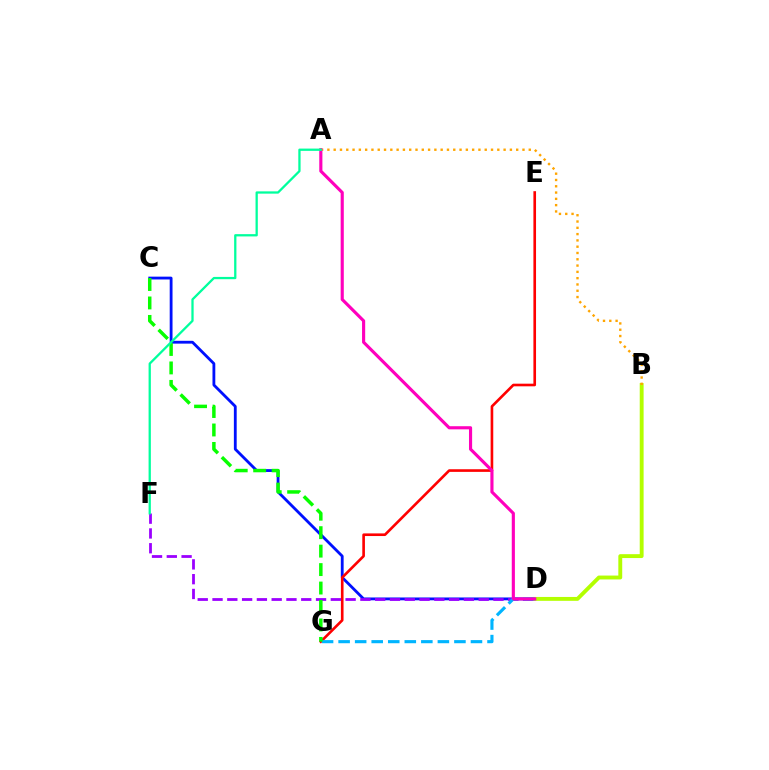{('C', 'D'): [{'color': '#0010ff', 'line_style': 'solid', 'thickness': 2.03}], ('B', 'D'): [{'color': '#b3ff00', 'line_style': 'solid', 'thickness': 2.79}], ('E', 'G'): [{'color': '#ff0000', 'line_style': 'solid', 'thickness': 1.9}], ('D', 'F'): [{'color': '#9b00ff', 'line_style': 'dashed', 'thickness': 2.01}], ('A', 'B'): [{'color': '#ffa500', 'line_style': 'dotted', 'thickness': 1.71}], ('D', 'G'): [{'color': '#00b5ff', 'line_style': 'dashed', 'thickness': 2.25}], ('C', 'G'): [{'color': '#08ff00', 'line_style': 'dashed', 'thickness': 2.51}], ('A', 'D'): [{'color': '#ff00bd', 'line_style': 'solid', 'thickness': 2.26}], ('A', 'F'): [{'color': '#00ff9d', 'line_style': 'solid', 'thickness': 1.64}]}